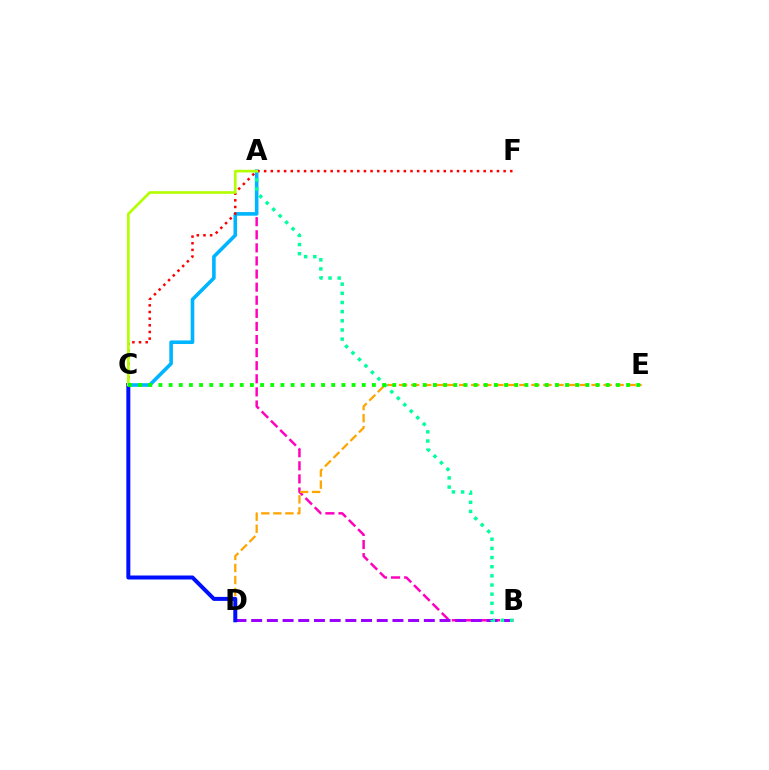{('A', 'B'): [{'color': '#ff00bd', 'line_style': 'dashed', 'thickness': 1.78}, {'color': '#00ff9d', 'line_style': 'dotted', 'thickness': 2.49}], ('B', 'D'): [{'color': '#9b00ff', 'line_style': 'dashed', 'thickness': 2.13}], ('A', 'C'): [{'color': '#00b5ff', 'line_style': 'solid', 'thickness': 2.59}, {'color': '#b3ff00', 'line_style': 'solid', 'thickness': 1.91}], ('C', 'F'): [{'color': '#ff0000', 'line_style': 'dotted', 'thickness': 1.81}], ('D', 'E'): [{'color': '#ffa500', 'line_style': 'dashed', 'thickness': 1.63}], ('C', 'D'): [{'color': '#0010ff', 'line_style': 'solid', 'thickness': 2.88}], ('C', 'E'): [{'color': '#08ff00', 'line_style': 'dotted', 'thickness': 2.76}]}